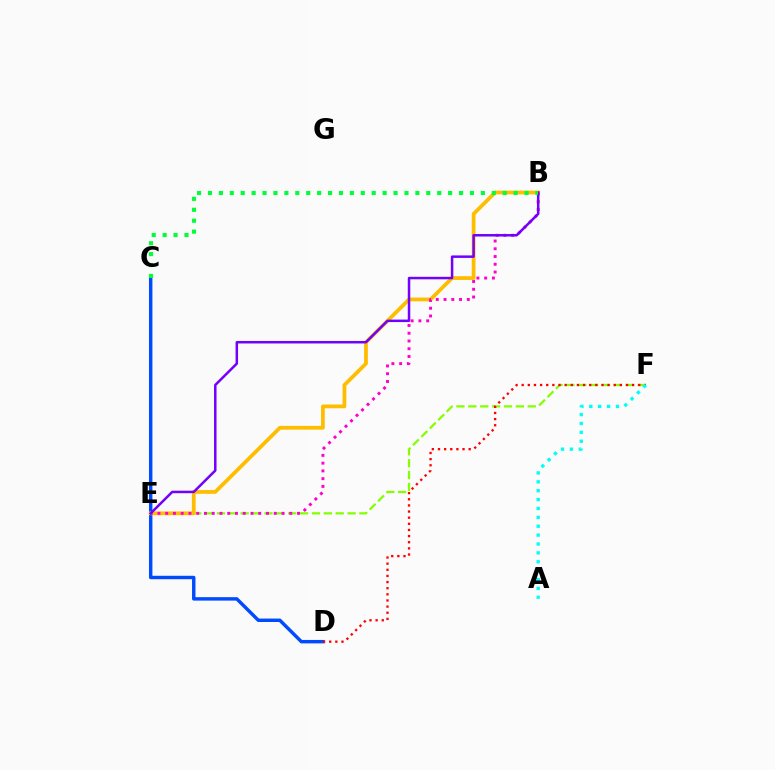{('C', 'D'): [{'color': '#004bff', 'line_style': 'solid', 'thickness': 2.48}], ('E', 'F'): [{'color': '#84ff00', 'line_style': 'dashed', 'thickness': 1.61}], ('B', 'E'): [{'color': '#ffbd00', 'line_style': 'solid', 'thickness': 2.71}, {'color': '#ff00cf', 'line_style': 'dotted', 'thickness': 2.11}, {'color': '#7200ff', 'line_style': 'solid', 'thickness': 1.8}], ('B', 'C'): [{'color': '#00ff39', 'line_style': 'dotted', 'thickness': 2.97}], ('D', 'F'): [{'color': '#ff0000', 'line_style': 'dotted', 'thickness': 1.67}], ('A', 'F'): [{'color': '#00fff6', 'line_style': 'dotted', 'thickness': 2.41}]}